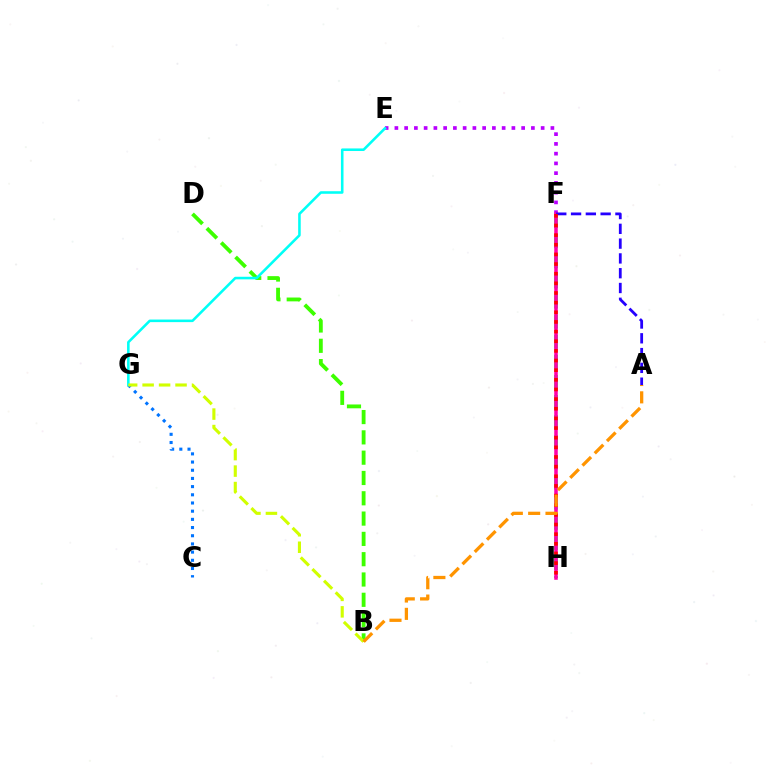{('B', 'D'): [{'color': '#3dff00', 'line_style': 'dashed', 'thickness': 2.76}], ('C', 'G'): [{'color': '#0074ff', 'line_style': 'dotted', 'thickness': 2.22}], ('E', 'F'): [{'color': '#b900ff', 'line_style': 'dotted', 'thickness': 2.65}], ('F', 'H'): [{'color': '#00ff5c', 'line_style': 'dashed', 'thickness': 2.73}, {'color': '#ff00ac', 'line_style': 'solid', 'thickness': 2.54}, {'color': '#ff0000', 'line_style': 'dotted', 'thickness': 2.62}], ('E', 'G'): [{'color': '#00fff6', 'line_style': 'solid', 'thickness': 1.85}], ('A', 'F'): [{'color': '#2500ff', 'line_style': 'dashed', 'thickness': 2.01}], ('B', 'G'): [{'color': '#d1ff00', 'line_style': 'dashed', 'thickness': 2.24}], ('A', 'B'): [{'color': '#ff9400', 'line_style': 'dashed', 'thickness': 2.36}]}